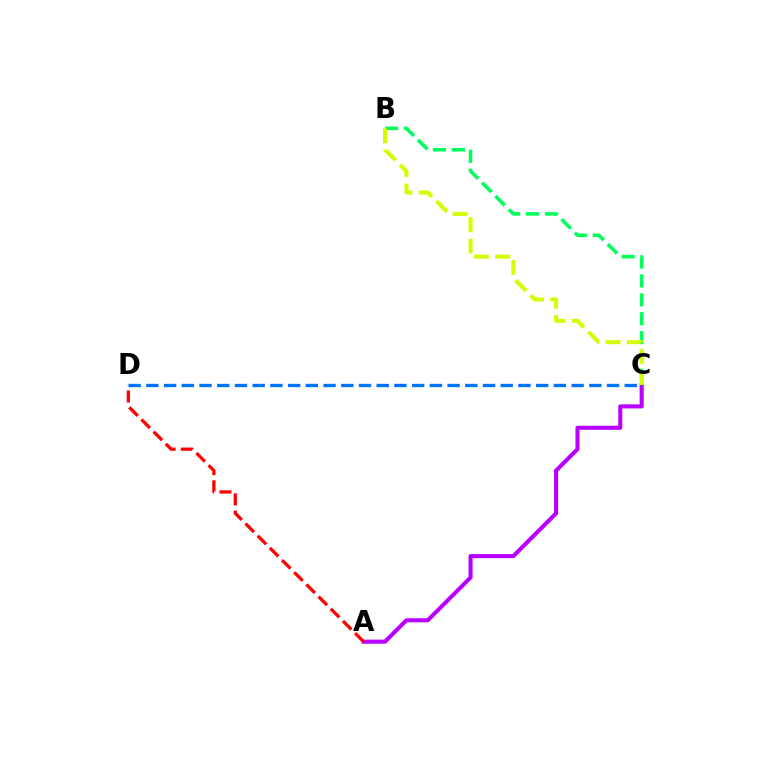{('A', 'C'): [{'color': '#b900ff', 'line_style': 'solid', 'thickness': 2.93}], ('B', 'C'): [{'color': '#00ff5c', 'line_style': 'dashed', 'thickness': 2.57}, {'color': '#d1ff00', 'line_style': 'dashed', 'thickness': 2.9}], ('A', 'D'): [{'color': '#ff0000', 'line_style': 'dashed', 'thickness': 2.34}], ('C', 'D'): [{'color': '#0074ff', 'line_style': 'dashed', 'thickness': 2.41}]}